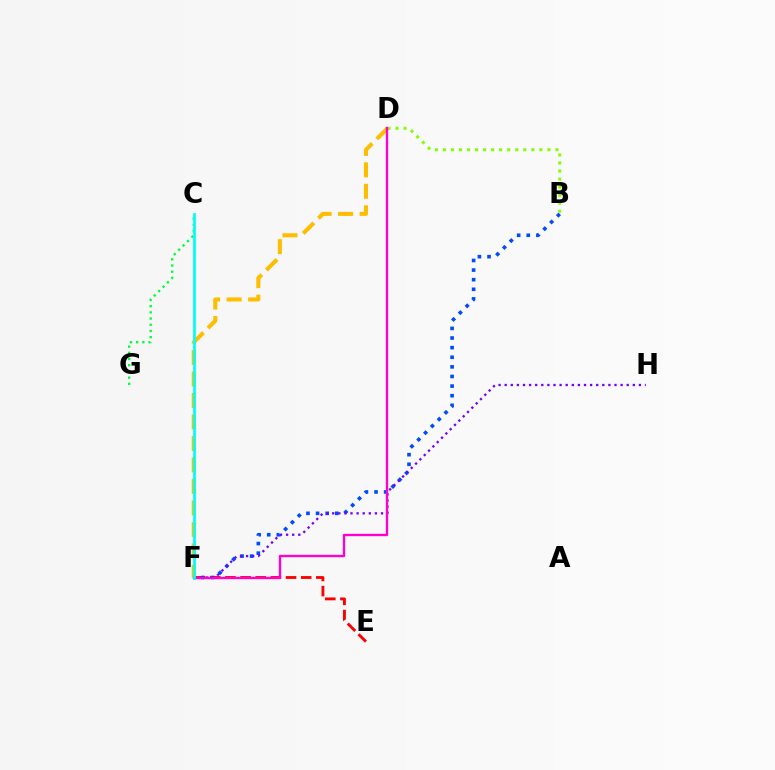{('C', 'G'): [{'color': '#00ff39', 'line_style': 'dotted', 'thickness': 1.68}], ('E', 'F'): [{'color': '#ff0000', 'line_style': 'dashed', 'thickness': 2.06}], ('B', 'D'): [{'color': '#84ff00', 'line_style': 'dotted', 'thickness': 2.18}], ('B', 'F'): [{'color': '#004bff', 'line_style': 'dotted', 'thickness': 2.61}], ('F', 'H'): [{'color': '#7200ff', 'line_style': 'dotted', 'thickness': 1.66}], ('D', 'F'): [{'color': '#ffbd00', 'line_style': 'dashed', 'thickness': 2.92}, {'color': '#ff00cf', 'line_style': 'solid', 'thickness': 1.7}], ('C', 'F'): [{'color': '#00fff6', 'line_style': 'solid', 'thickness': 1.97}]}